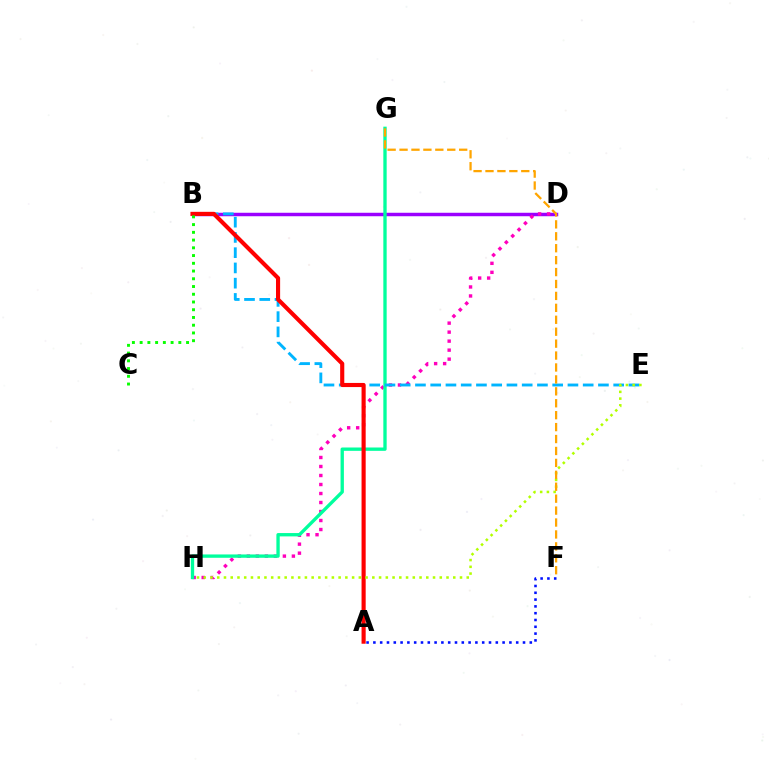{('B', 'D'): [{'color': '#9b00ff', 'line_style': 'solid', 'thickness': 2.5}], ('D', 'H'): [{'color': '#ff00bd', 'line_style': 'dotted', 'thickness': 2.45}], ('G', 'H'): [{'color': '#00ff9d', 'line_style': 'solid', 'thickness': 2.4}], ('B', 'E'): [{'color': '#00b5ff', 'line_style': 'dashed', 'thickness': 2.07}], ('A', 'B'): [{'color': '#ff0000', 'line_style': 'solid', 'thickness': 2.97}], ('E', 'H'): [{'color': '#b3ff00', 'line_style': 'dotted', 'thickness': 1.83}], ('A', 'F'): [{'color': '#0010ff', 'line_style': 'dotted', 'thickness': 1.85}], ('F', 'G'): [{'color': '#ffa500', 'line_style': 'dashed', 'thickness': 1.62}], ('B', 'C'): [{'color': '#08ff00', 'line_style': 'dotted', 'thickness': 2.1}]}